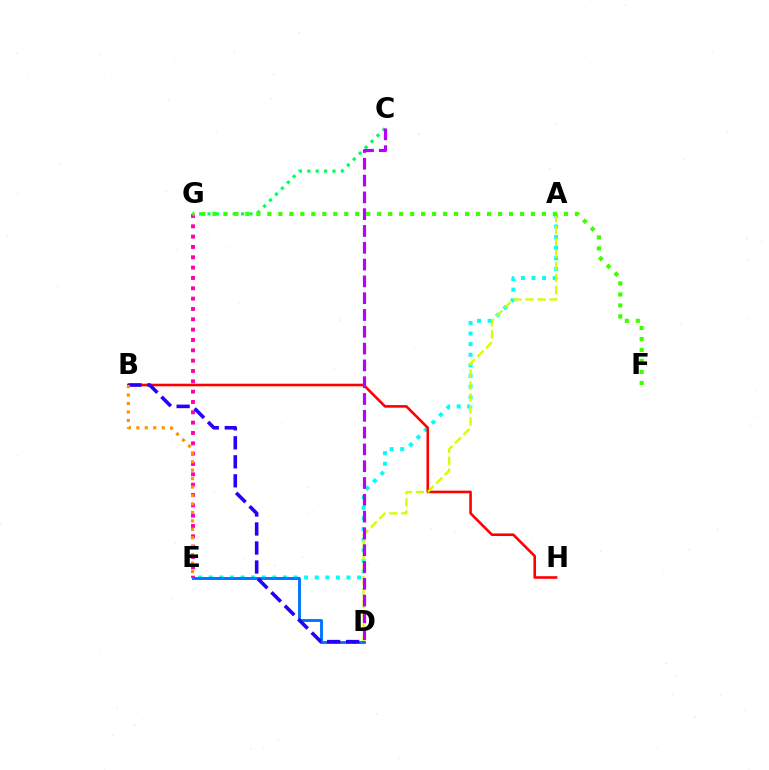{('A', 'E'): [{'color': '#00fff6', 'line_style': 'dotted', 'thickness': 2.88}], ('E', 'G'): [{'color': '#ff00ac', 'line_style': 'dotted', 'thickness': 2.81}], ('C', 'G'): [{'color': '#00ff5c', 'line_style': 'dotted', 'thickness': 2.28}], ('B', 'H'): [{'color': '#ff0000', 'line_style': 'solid', 'thickness': 1.87}], ('A', 'D'): [{'color': '#d1ff00', 'line_style': 'dashed', 'thickness': 1.63}], ('D', 'E'): [{'color': '#0074ff', 'line_style': 'solid', 'thickness': 2.08}], ('F', 'G'): [{'color': '#3dff00', 'line_style': 'dotted', 'thickness': 2.98}], ('C', 'D'): [{'color': '#b900ff', 'line_style': 'dashed', 'thickness': 2.28}], ('B', 'D'): [{'color': '#2500ff', 'line_style': 'dashed', 'thickness': 2.58}], ('B', 'E'): [{'color': '#ff9400', 'line_style': 'dotted', 'thickness': 2.3}]}